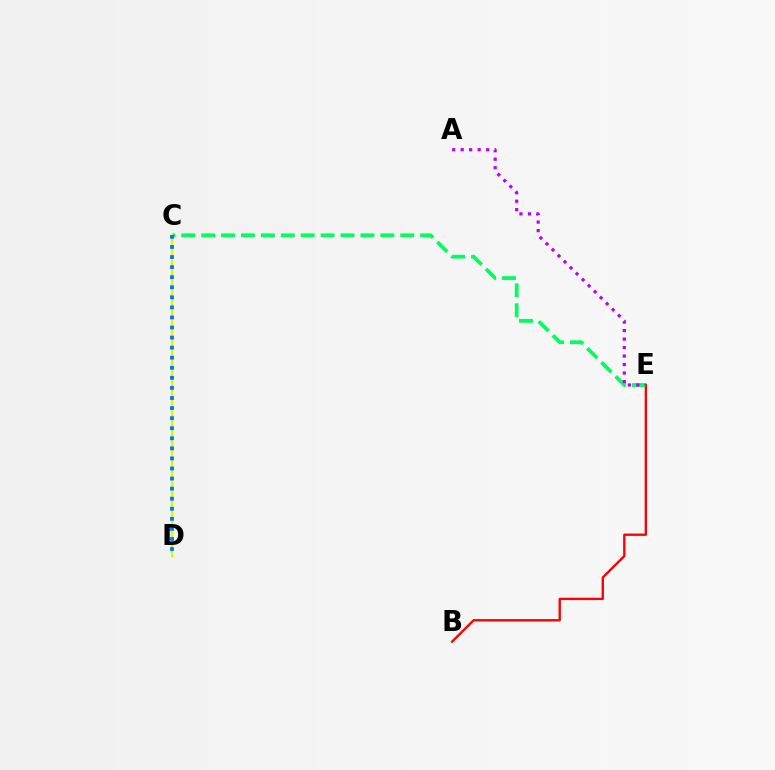{('B', 'E'): [{'color': '#ff0000', 'line_style': 'solid', 'thickness': 1.7}], ('C', 'E'): [{'color': '#00ff5c', 'line_style': 'dashed', 'thickness': 2.7}], ('C', 'D'): [{'color': '#d1ff00', 'line_style': 'solid', 'thickness': 1.58}, {'color': '#0074ff', 'line_style': 'dotted', 'thickness': 2.74}], ('A', 'E'): [{'color': '#b900ff', 'line_style': 'dotted', 'thickness': 2.31}]}